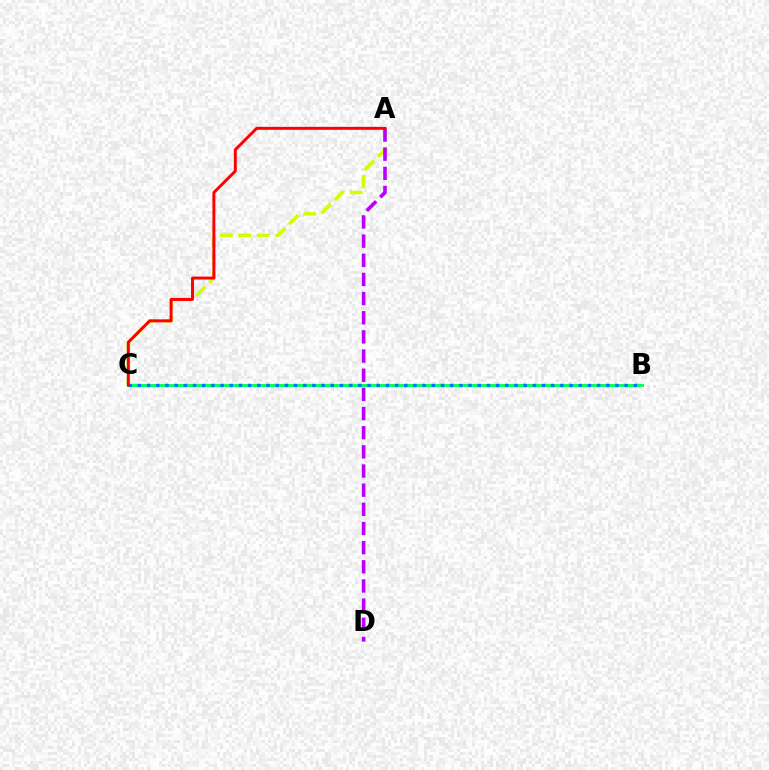{('A', 'C'): [{'color': '#d1ff00', 'line_style': 'dashed', 'thickness': 2.51}, {'color': '#ff0000', 'line_style': 'solid', 'thickness': 2.12}], ('B', 'C'): [{'color': '#00ff5c', 'line_style': 'solid', 'thickness': 2.1}, {'color': '#0074ff', 'line_style': 'dotted', 'thickness': 2.5}], ('A', 'D'): [{'color': '#b900ff', 'line_style': 'dashed', 'thickness': 2.6}]}